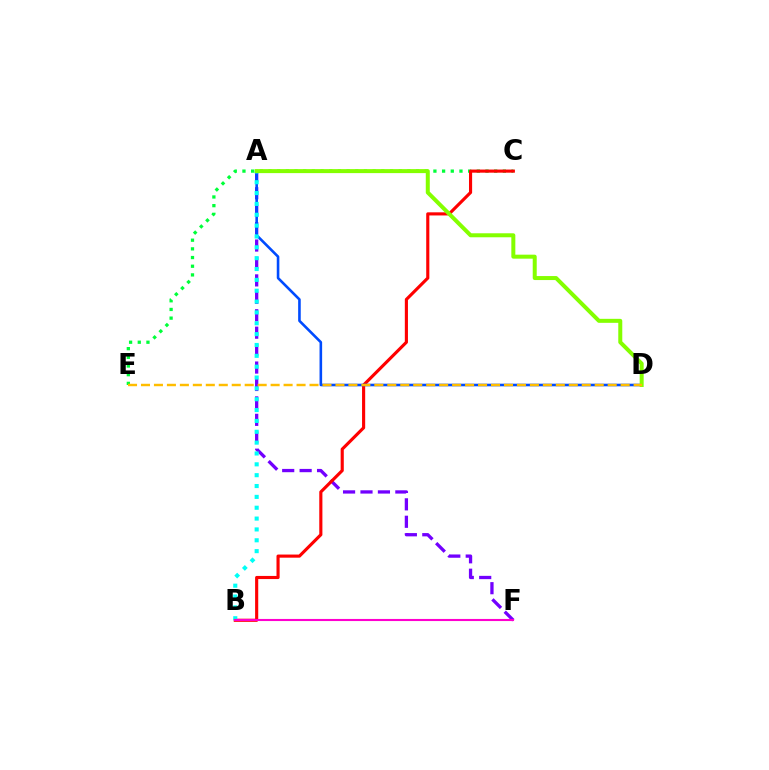{('A', 'F'): [{'color': '#7200ff', 'line_style': 'dashed', 'thickness': 2.37}], ('C', 'E'): [{'color': '#00ff39', 'line_style': 'dotted', 'thickness': 2.36}], ('B', 'C'): [{'color': '#ff0000', 'line_style': 'solid', 'thickness': 2.25}], ('A', 'D'): [{'color': '#004bff', 'line_style': 'solid', 'thickness': 1.87}, {'color': '#84ff00', 'line_style': 'solid', 'thickness': 2.88}], ('A', 'B'): [{'color': '#00fff6', 'line_style': 'dotted', 'thickness': 2.95}], ('D', 'E'): [{'color': '#ffbd00', 'line_style': 'dashed', 'thickness': 1.76}], ('B', 'F'): [{'color': '#ff00cf', 'line_style': 'solid', 'thickness': 1.51}]}